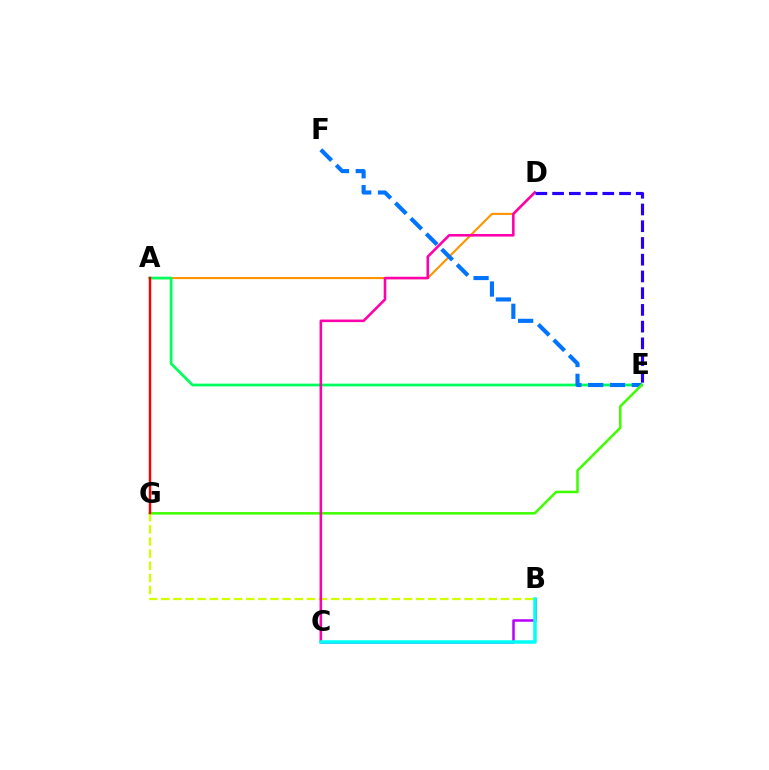{('A', 'D'): [{'color': '#ff9400', 'line_style': 'solid', 'thickness': 1.52}], ('A', 'E'): [{'color': '#00ff5c', 'line_style': 'solid', 'thickness': 1.98}], ('E', 'F'): [{'color': '#0074ff', 'line_style': 'dashed', 'thickness': 2.97}], ('E', 'G'): [{'color': '#3dff00', 'line_style': 'solid', 'thickness': 1.82}], ('B', 'C'): [{'color': '#b900ff', 'line_style': 'solid', 'thickness': 1.82}, {'color': '#00fff6', 'line_style': 'solid', 'thickness': 2.53}], ('B', 'G'): [{'color': '#d1ff00', 'line_style': 'dashed', 'thickness': 1.65}], ('C', 'D'): [{'color': '#ff00ac', 'line_style': 'solid', 'thickness': 1.86}], ('A', 'G'): [{'color': '#ff0000', 'line_style': 'solid', 'thickness': 1.73}], ('D', 'E'): [{'color': '#2500ff', 'line_style': 'dashed', 'thickness': 2.27}]}